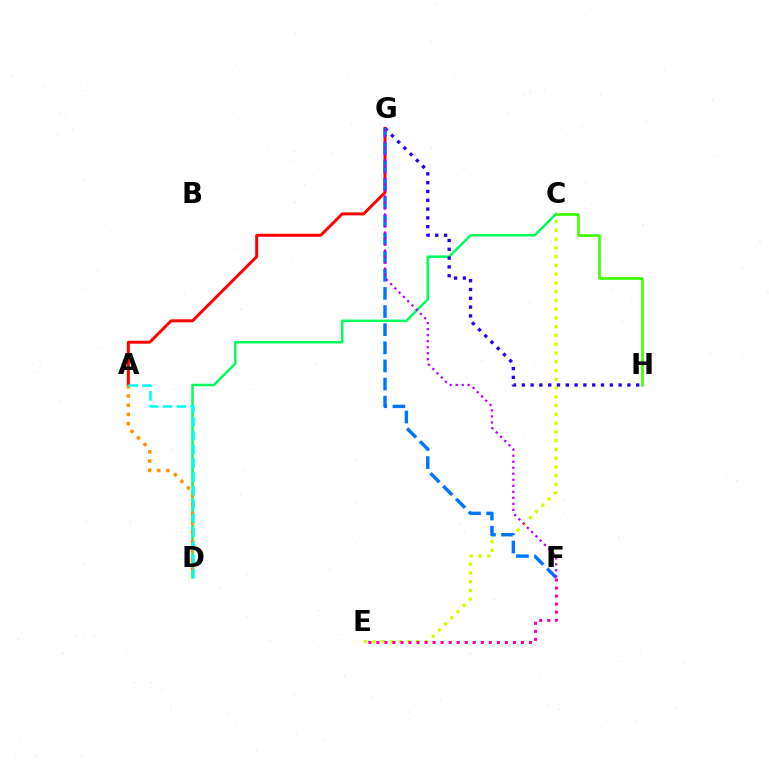{('C', 'E'): [{'color': '#d1ff00', 'line_style': 'dotted', 'thickness': 2.38}], ('C', 'D'): [{'color': '#00ff5c', 'line_style': 'solid', 'thickness': 1.79}], ('A', 'G'): [{'color': '#ff0000', 'line_style': 'solid', 'thickness': 2.14}], ('E', 'F'): [{'color': '#ff00ac', 'line_style': 'dotted', 'thickness': 2.18}], ('G', 'H'): [{'color': '#2500ff', 'line_style': 'dotted', 'thickness': 2.39}], ('C', 'H'): [{'color': '#3dff00', 'line_style': 'solid', 'thickness': 1.92}], ('A', 'D'): [{'color': '#ff9400', 'line_style': 'dotted', 'thickness': 2.51}, {'color': '#00fff6', 'line_style': 'dashed', 'thickness': 1.87}], ('F', 'G'): [{'color': '#0074ff', 'line_style': 'dashed', 'thickness': 2.46}, {'color': '#b900ff', 'line_style': 'dotted', 'thickness': 1.63}]}